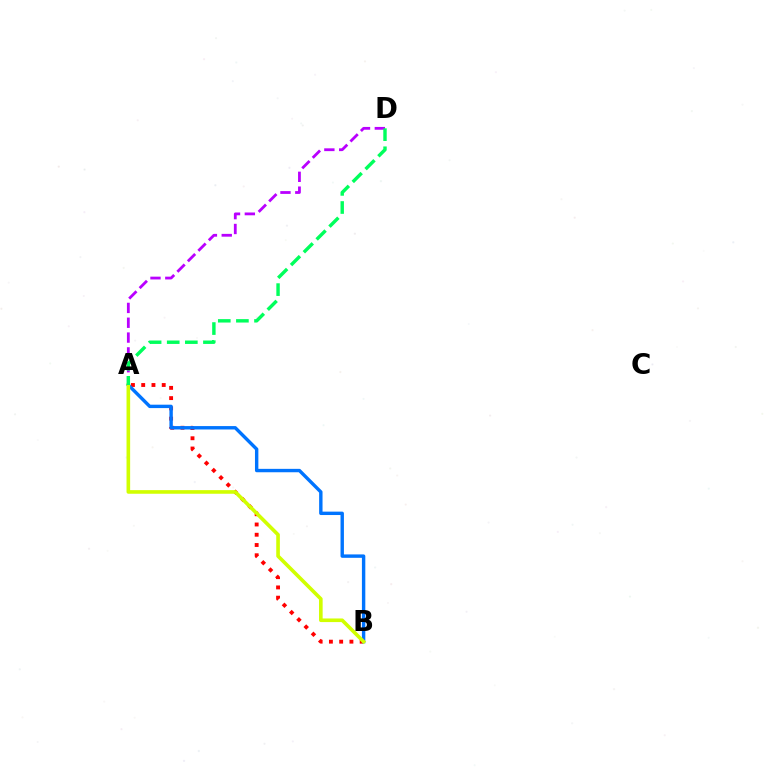{('A', 'B'): [{'color': '#ff0000', 'line_style': 'dotted', 'thickness': 2.79}, {'color': '#0074ff', 'line_style': 'solid', 'thickness': 2.45}, {'color': '#d1ff00', 'line_style': 'solid', 'thickness': 2.6}], ('A', 'D'): [{'color': '#b900ff', 'line_style': 'dashed', 'thickness': 2.01}, {'color': '#00ff5c', 'line_style': 'dashed', 'thickness': 2.46}]}